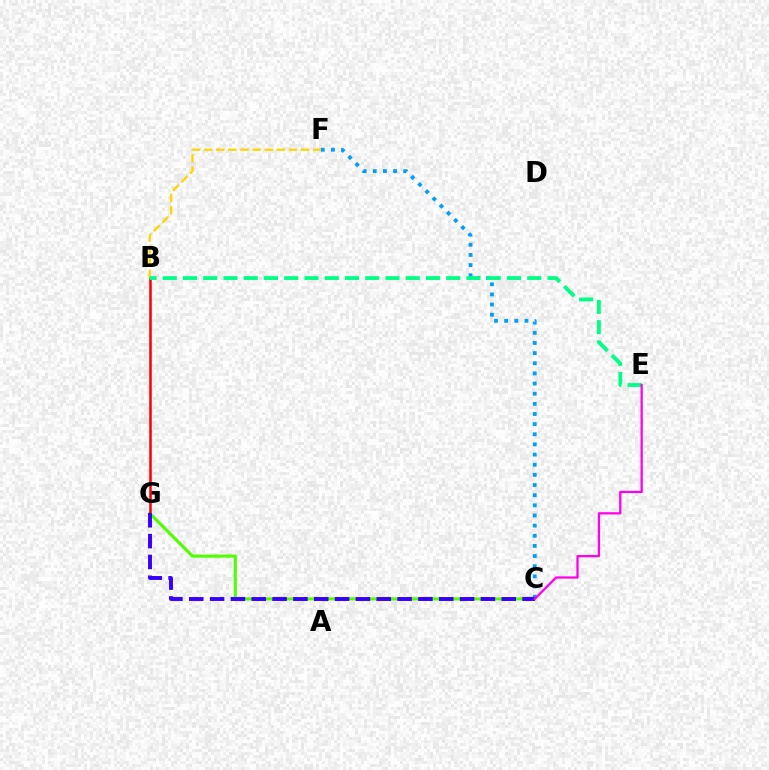{('C', 'G'): [{'color': '#4fff00', 'line_style': 'solid', 'thickness': 2.23}, {'color': '#3700ff', 'line_style': 'dashed', 'thickness': 2.83}], ('C', 'F'): [{'color': '#009eff', 'line_style': 'dotted', 'thickness': 2.76}], ('B', 'G'): [{'color': '#ff0000', 'line_style': 'solid', 'thickness': 1.81}], ('B', 'F'): [{'color': '#ffd500', 'line_style': 'dashed', 'thickness': 1.65}], ('B', 'E'): [{'color': '#00ff86', 'line_style': 'dashed', 'thickness': 2.75}], ('C', 'E'): [{'color': '#ff00ed', 'line_style': 'solid', 'thickness': 1.63}]}